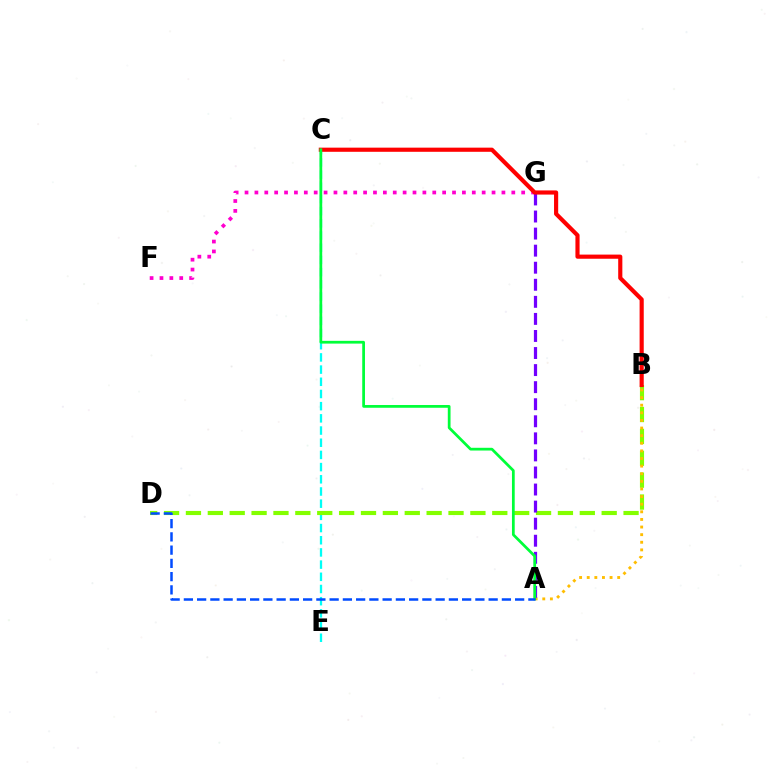{('C', 'E'): [{'color': '#00fff6', 'line_style': 'dashed', 'thickness': 1.66}], ('F', 'G'): [{'color': '#ff00cf', 'line_style': 'dotted', 'thickness': 2.68}], ('B', 'D'): [{'color': '#84ff00', 'line_style': 'dashed', 'thickness': 2.97}], ('A', 'B'): [{'color': '#ffbd00', 'line_style': 'dotted', 'thickness': 2.07}], ('A', 'G'): [{'color': '#7200ff', 'line_style': 'dashed', 'thickness': 2.32}], ('B', 'C'): [{'color': '#ff0000', 'line_style': 'solid', 'thickness': 2.99}], ('A', 'C'): [{'color': '#00ff39', 'line_style': 'solid', 'thickness': 1.98}], ('A', 'D'): [{'color': '#004bff', 'line_style': 'dashed', 'thickness': 1.8}]}